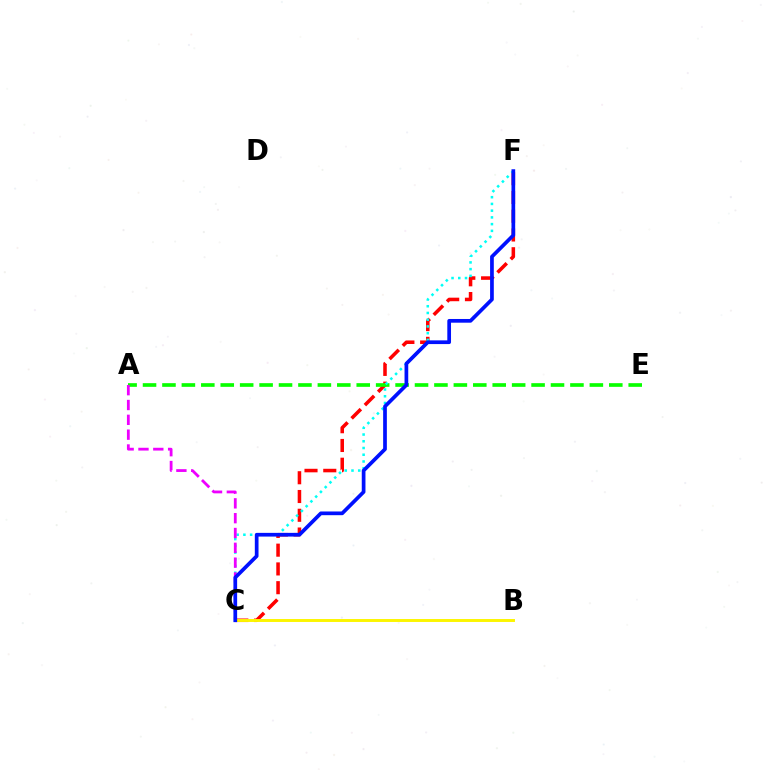{('C', 'F'): [{'color': '#ff0000', 'line_style': 'dashed', 'thickness': 2.55}, {'color': '#00fff6', 'line_style': 'dotted', 'thickness': 1.83}, {'color': '#0010ff', 'line_style': 'solid', 'thickness': 2.67}], ('A', 'E'): [{'color': '#08ff00', 'line_style': 'dashed', 'thickness': 2.64}], ('B', 'C'): [{'color': '#fcf500', 'line_style': 'solid', 'thickness': 2.11}], ('A', 'C'): [{'color': '#ee00ff', 'line_style': 'dashed', 'thickness': 2.01}]}